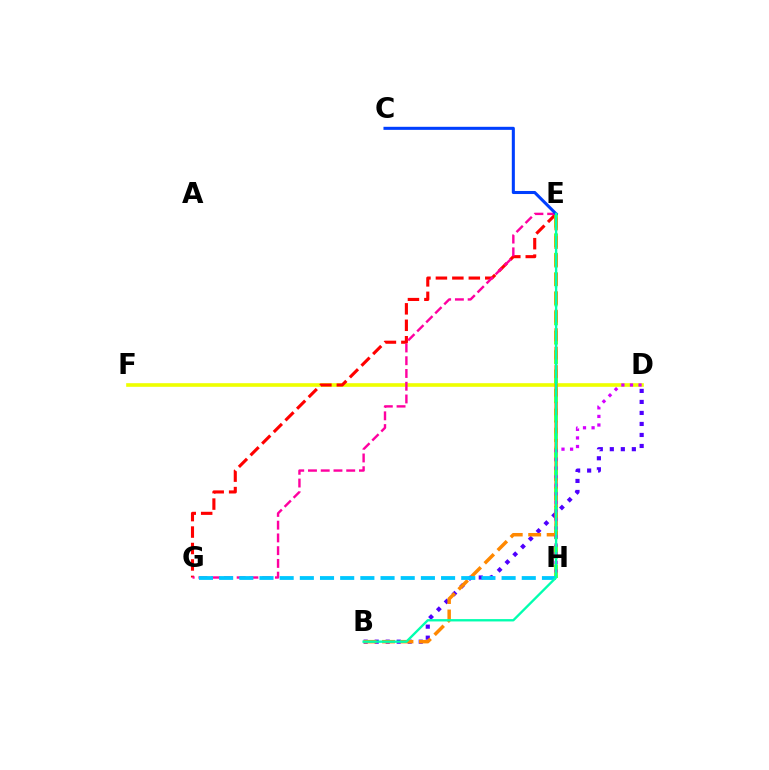{('D', 'F'): [{'color': '#eeff00', 'line_style': 'solid', 'thickness': 2.62}], ('E', 'G'): [{'color': '#ff0000', 'line_style': 'dashed', 'thickness': 2.23}, {'color': '#ff00a0', 'line_style': 'dashed', 'thickness': 1.73}], ('E', 'H'): [{'color': '#00ff27', 'line_style': 'dotted', 'thickness': 1.75}, {'color': '#66ff00', 'line_style': 'dashed', 'thickness': 2.65}], ('B', 'D'): [{'color': '#4f00ff', 'line_style': 'dotted', 'thickness': 2.99}], ('C', 'E'): [{'color': '#003fff', 'line_style': 'solid', 'thickness': 2.2}], ('B', 'E'): [{'color': '#ff8800', 'line_style': 'dashed', 'thickness': 2.51}, {'color': '#00ffaf', 'line_style': 'solid', 'thickness': 1.69}], ('D', 'H'): [{'color': '#d600ff', 'line_style': 'dotted', 'thickness': 2.33}], ('G', 'H'): [{'color': '#00c7ff', 'line_style': 'dashed', 'thickness': 2.74}]}